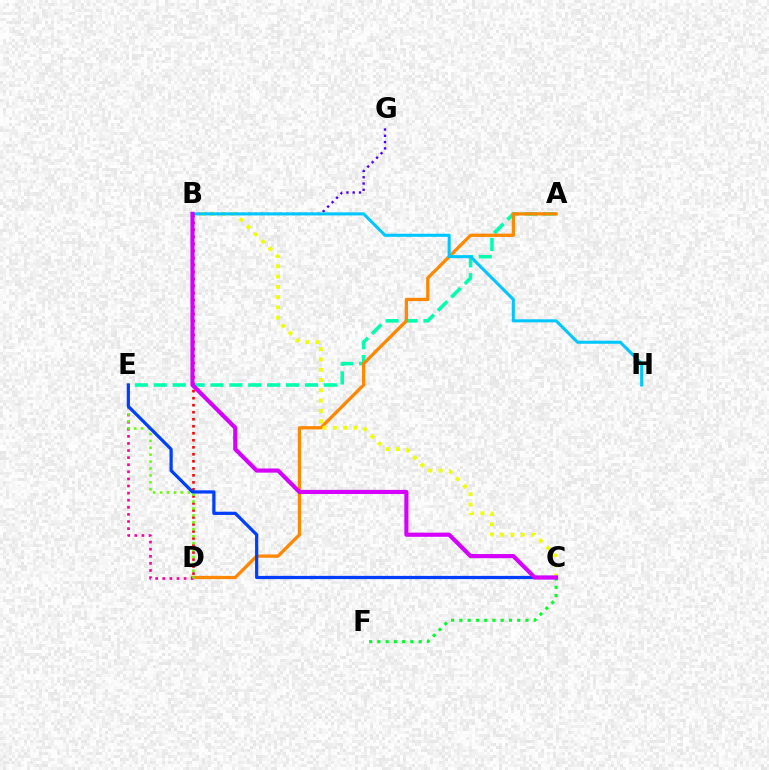{('A', 'E'): [{'color': '#00ffaf', 'line_style': 'dashed', 'thickness': 2.57}], ('A', 'D'): [{'color': '#ff8800', 'line_style': 'solid', 'thickness': 2.36}], ('D', 'E'): [{'color': '#ff00a0', 'line_style': 'dotted', 'thickness': 1.93}, {'color': '#66ff00', 'line_style': 'dotted', 'thickness': 1.88}], ('B', 'D'): [{'color': '#ff0000', 'line_style': 'dotted', 'thickness': 1.91}], ('B', 'C'): [{'color': '#eeff00', 'line_style': 'dotted', 'thickness': 2.8}, {'color': '#d600ff', 'line_style': 'solid', 'thickness': 2.98}], ('C', 'F'): [{'color': '#00ff27', 'line_style': 'dotted', 'thickness': 2.24}], ('B', 'G'): [{'color': '#4f00ff', 'line_style': 'dotted', 'thickness': 1.71}], ('C', 'E'): [{'color': '#003fff', 'line_style': 'solid', 'thickness': 2.32}], ('B', 'H'): [{'color': '#00c7ff', 'line_style': 'solid', 'thickness': 2.21}]}